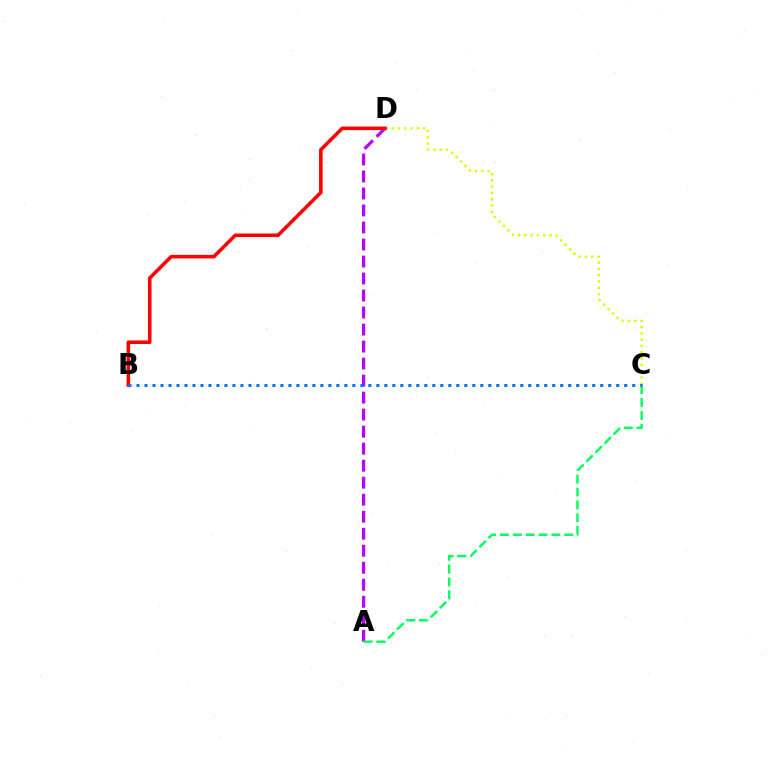{('A', 'D'): [{'color': '#b900ff', 'line_style': 'dashed', 'thickness': 2.31}], ('A', 'C'): [{'color': '#00ff5c', 'line_style': 'dashed', 'thickness': 1.75}], ('C', 'D'): [{'color': '#d1ff00', 'line_style': 'dotted', 'thickness': 1.71}], ('B', 'D'): [{'color': '#ff0000', 'line_style': 'solid', 'thickness': 2.57}], ('B', 'C'): [{'color': '#0074ff', 'line_style': 'dotted', 'thickness': 2.17}]}